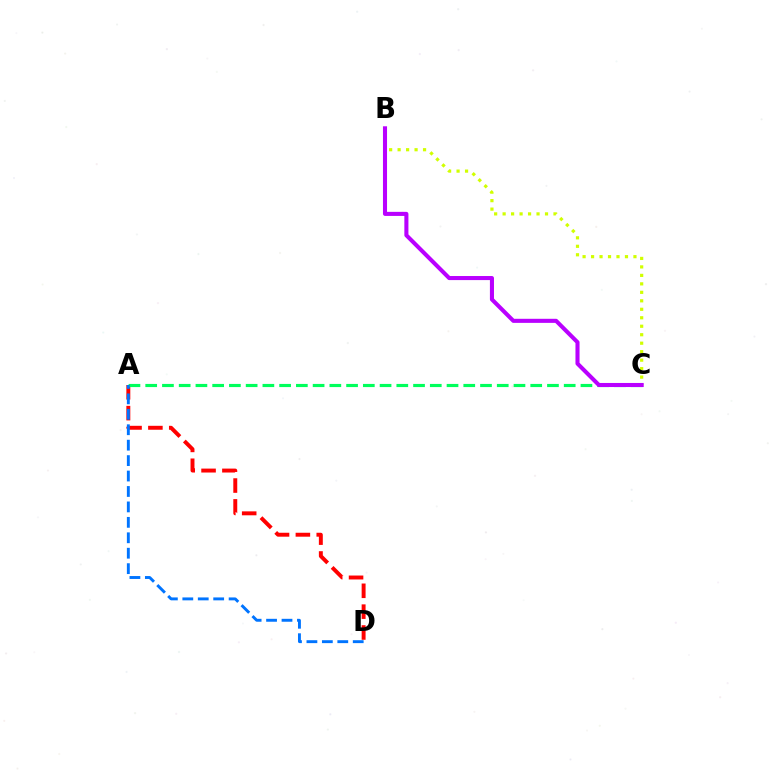{('A', 'D'): [{'color': '#ff0000', 'line_style': 'dashed', 'thickness': 2.83}, {'color': '#0074ff', 'line_style': 'dashed', 'thickness': 2.1}], ('A', 'C'): [{'color': '#00ff5c', 'line_style': 'dashed', 'thickness': 2.27}], ('B', 'C'): [{'color': '#d1ff00', 'line_style': 'dotted', 'thickness': 2.3}, {'color': '#b900ff', 'line_style': 'solid', 'thickness': 2.93}]}